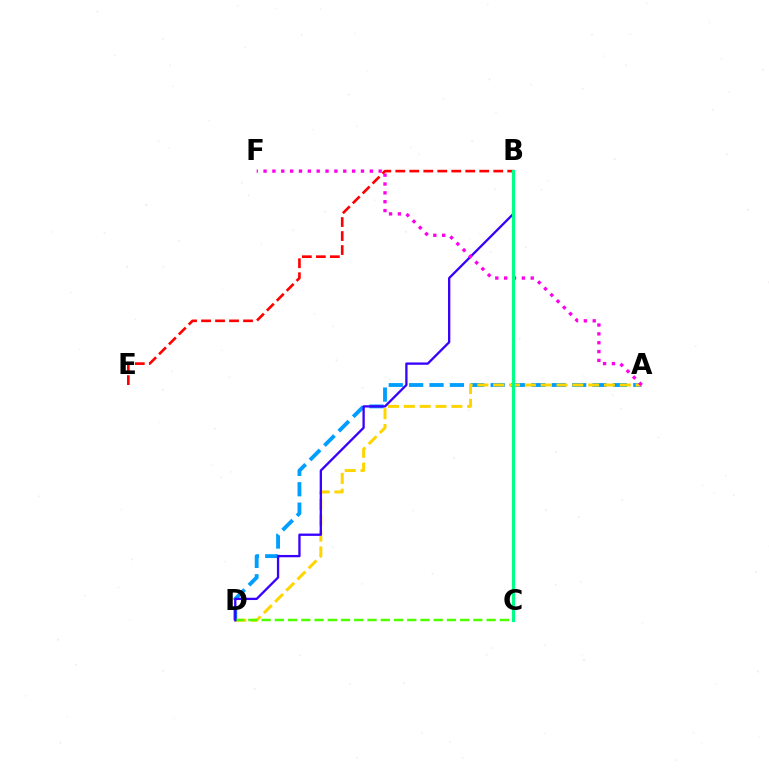{('A', 'D'): [{'color': '#009eff', 'line_style': 'dashed', 'thickness': 2.77}, {'color': '#ffd500', 'line_style': 'dashed', 'thickness': 2.15}], ('B', 'E'): [{'color': '#ff0000', 'line_style': 'dashed', 'thickness': 1.9}], ('C', 'D'): [{'color': '#4fff00', 'line_style': 'dashed', 'thickness': 1.8}], ('B', 'D'): [{'color': '#3700ff', 'line_style': 'solid', 'thickness': 1.66}], ('A', 'F'): [{'color': '#ff00ed', 'line_style': 'dotted', 'thickness': 2.41}], ('B', 'C'): [{'color': '#00ff86', 'line_style': 'solid', 'thickness': 2.29}]}